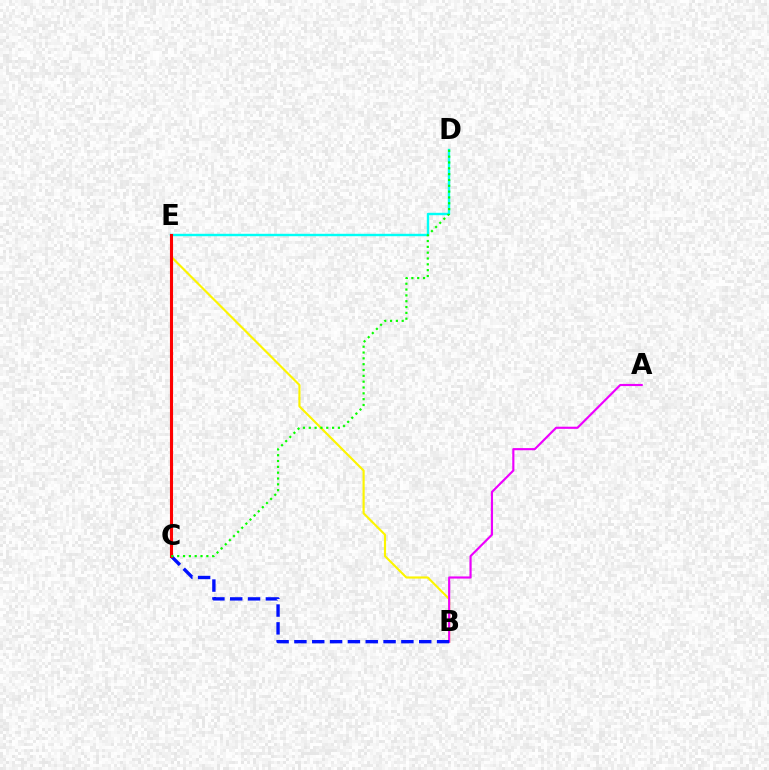{('B', 'E'): [{'color': '#fcf500', 'line_style': 'solid', 'thickness': 1.55}], ('A', 'B'): [{'color': '#ee00ff', 'line_style': 'solid', 'thickness': 1.55}], ('D', 'E'): [{'color': '#00fff6', 'line_style': 'solid', 'thickness': 1.74}], ('B', 'C'): [{'color': '#0010ff', 'line_style': 'dashed', 'thickness': 2.42}], ('C', 'E'): [{'color': '#ff0000', 'line_style': 'solid', 'thickness': 2.23}], ('C', 'D'): [{'color': '#08ff00', 'line_style': 'dotted', 'thickness': 1.58}]}